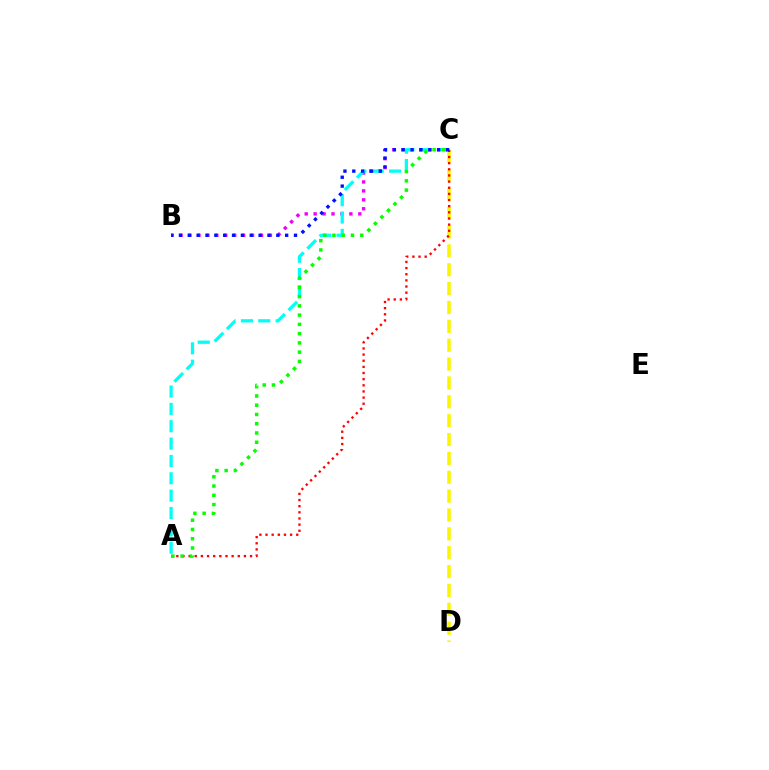{('B', 'C'): [{'color': '#ee00ff', 'line_style': 'dotted', 'thickness': 2.43}, {'color': '#0010ff', 'line_style': 'dotted', 'thickness': 2.41}], ('A', 'C'): [{'color': '#00fff6', 'line_style': 'dashed', 'thickness': 2.36}, {'color': '#ff0000', 'line_style': 'dotted', 'thickness': 1.67}, {'color': '#08ff00', 'line_style': 'dotted', 'thickness': 2.52}], ('C', 'D'): [{'color': '#fcf500', 'line_style': 'dashed', 'thickness': 2.56}]}